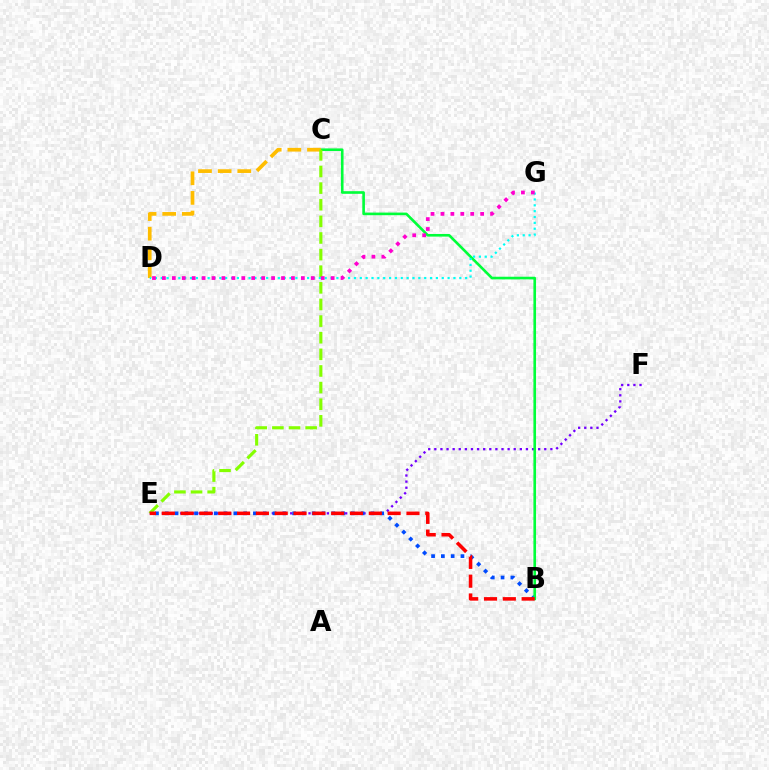{('E', 'F'): [{'color': '#7200ff', 'line_style': 'dotted', 'thickness': 1.66}], ('B', 'E'): [{'color': '#004bff', 'line_style': 'dotted', 'thickness': 2.66}, {'color': '#ff0000', 'line_style': 'dashed', 'thickness': 2.56}], ('B', 'C'): [{'color': '#00ff39', 'line_style': 'solid', 'thickness': 1.89}], ('C', 'D'): [{'color': '#ffbd00', 'line_style': 'dashed', 'thickness': 2.67}], ('C', 'E'): [{'color': '#84ff00', 'line_style': 'dashed', 'thickness': 2.26}], ('D', 'G'): [{'color': '#00fff6', 'line_style': 'dotted', 'thickness': 1.59}, {'color': '#ff00cf', 'line_style': 'dotted', 'thickness': 2.7}]}